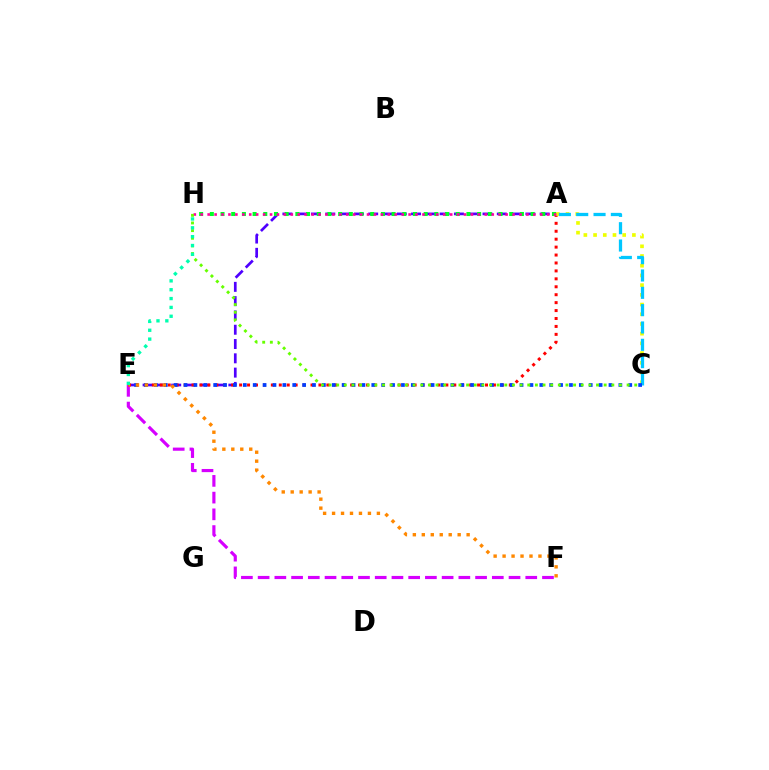{('E', 'F'): [{'color': '#d600ff', 'line_style': 'dashed', 'thickness': 2.27}, {'color': '#ff8800', 'line_style': 'dotted', 'thickness': 2.44}], ('A', 'E'): [{'color': '#4f00ff', 'line_style': 'dashed', 'thickness': 1.94}, {'color': '#ff0000', 'line_style': 'dotted', 'thickness': 2.16}], ('A', 'C'): [{'color': '#eeff00', 'line_style': 'dotted', 'thickness': 2.64}, {'color': '#00c7ff', 'line_style': 'dashed', 'thickness': 2.35}], ('A', 'H'): [{'color': '#00ff27', 'line_style': 'dotted', 'thickness': 2.91}, {'color': '#ff00a0', 'line_style': 'dotted', 'thickness': 1.88}], ('C', 'E'): [{'color': '#003fff', 'line_style': 'dotted', 'thickness': 2.69}], ('C', 'H'): [{'color': '#66ff00', 'line_style': 'dotted', 'thickness': 2.08}], ('E', 'H'): [{'color': '#00ffaf', 'line_style': 'dotted', 'thickness': 2.4}]}